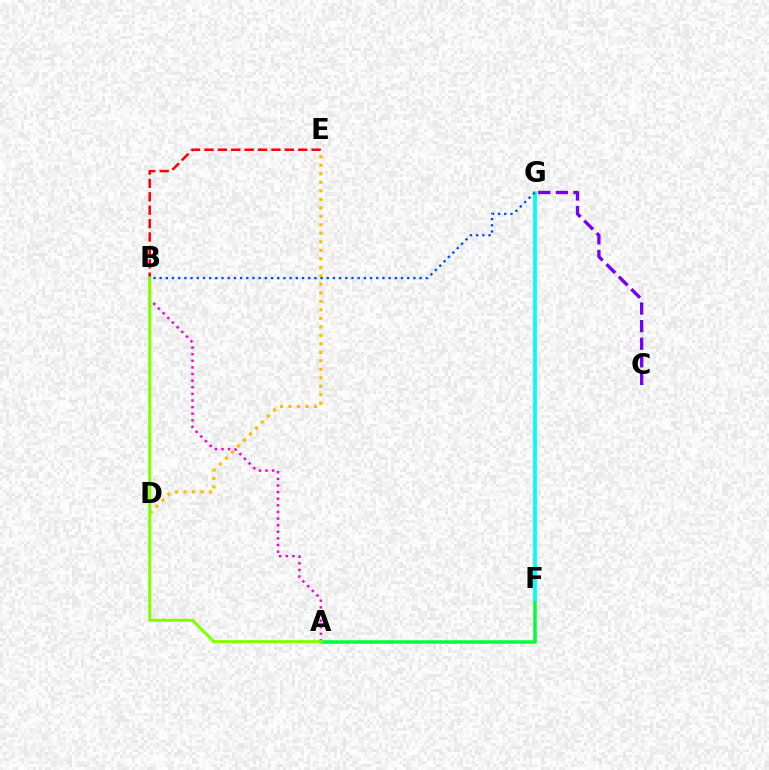{('B', 'E'): [{'color': '#ff0000', 'line_style': 'dashed', 'thickness': 1.82}], ('D', 'E'): [{'color': '#ffbd00', 'line_style': 'dotted', 'thickness': 2.31}], ('A', 'F'): [{'color': '#00ff39', 'line_style': 'solid', 'thickness': 2.52}], ('A', 'B'): [{'color': '#ff00cf', 'line_style': 'dotted', 'thickness': 1.8}, {'color': '#84ff00', 'line_style': 'solid', 'thickness': 2.22}], ('F', 'G'): [{'color': '#00fff6', 'line_style': 'solid', 'thickness': 2.71}], ('C', 'G'): [{'color': '#7200ff', 'line_style': 'dashed', 'thickness': 2.39}], ('B', 'G'): [{'color': '#004bff', 'line_style': 'dotted', 'thickness': 1.68}]}